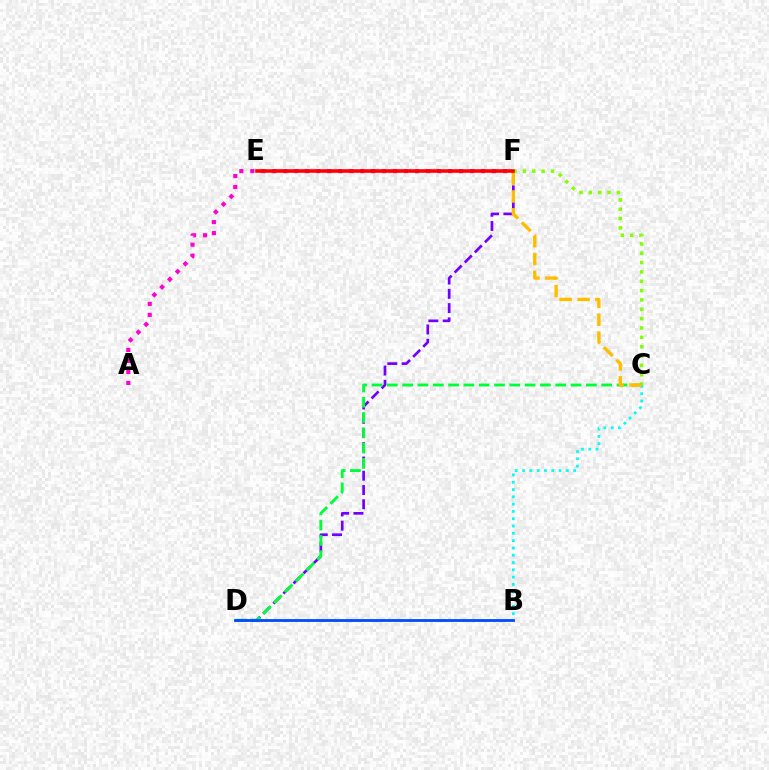{('D', 'F'): [{'color': '#7200ff', 'line_style': 'dashed', 'thickness': 1.94}], ('C', 'F'): [{'color': '#84ff00', 'line_style': 'dotted', 'thickness': 2.54}, {'color': '#ffbd00', 'line_style': 'dashed', 'thickness': 2.42}], ('C', 'D'): [{'color': '#00ff39', 'line_style': 'dashed', 'thickness': 2.08}], ('B', 'C'): [{'color': '#00fff6', 'line_style': 'dotted', 'thickness': 1.98}], ('B', 'D'): [{'color': '#004bff', 'line_style': 'solid', 'thickness': 2.02}], ('A', 'F'): [{'color': '#ff00cf', 'line_style': 'dotted', 'thickness': 2.99}], ('E', 'F'): [{'color': '#ff0000', 'line_style': 'solid', 'thickness': 2.58}]}